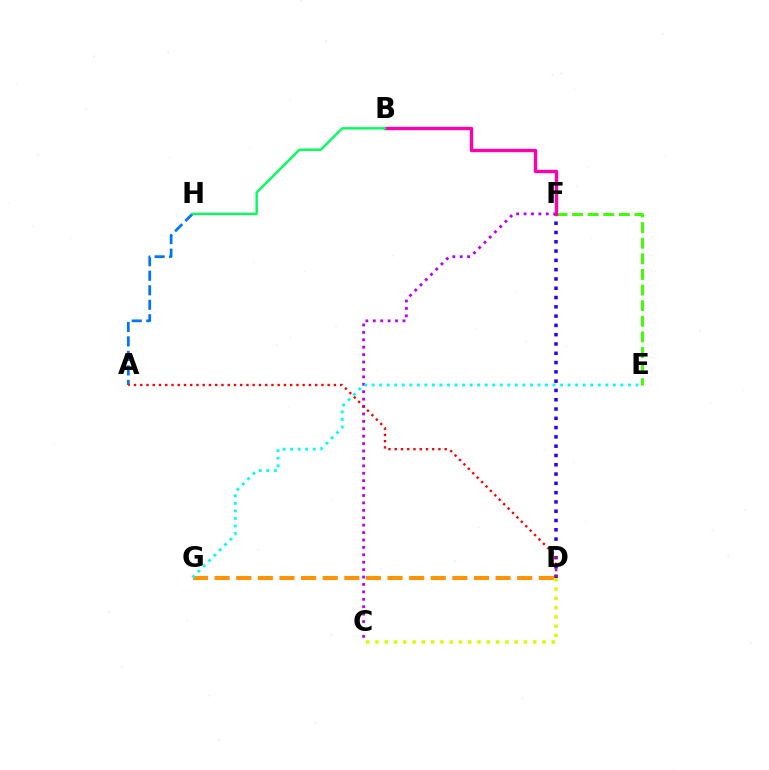{('C', 'D'): [{'color': '#d1ff00', 'line_style': 'dotted', 'thickness': 2.52}], ('E', 'F'): [{'color': '#3dff00', 'line_style': 'dashed', 'thickness': 2.12}], ('A', 'H'): [{'color': '#0074ff', 'line_style': 'dashed', 'thickness': 1.97}], ('C', 'F'): [{'color': '#b900ff', 'line_style': 'dotted', 'thickness': 2.01}], ('D', 'F'): [{'color': '#2500ff', 'line_style': 'dotted', 'thickness': 2.52}], ('D', 'G'): [{'color': '#ff9400', 'line_style': 'dashed', 'thickness': 2.94}], ('A', 'D'): [{'color': '#ff0000', 'line_style': 'dotted', 'thickness': 1.7}], ('B', 'F'): [{'color': '#ff00ac', 'line_style': 'solid', 'thickness': 2.43}], ('B', 'H'): [{'color': '#00ff5c', 'line_style': 'solid', 'thickness': 1.72}], ('E', 'G'): [{'color': '#00fff6', 'line_style': 'dotted', 'thickness': 2.05}]}